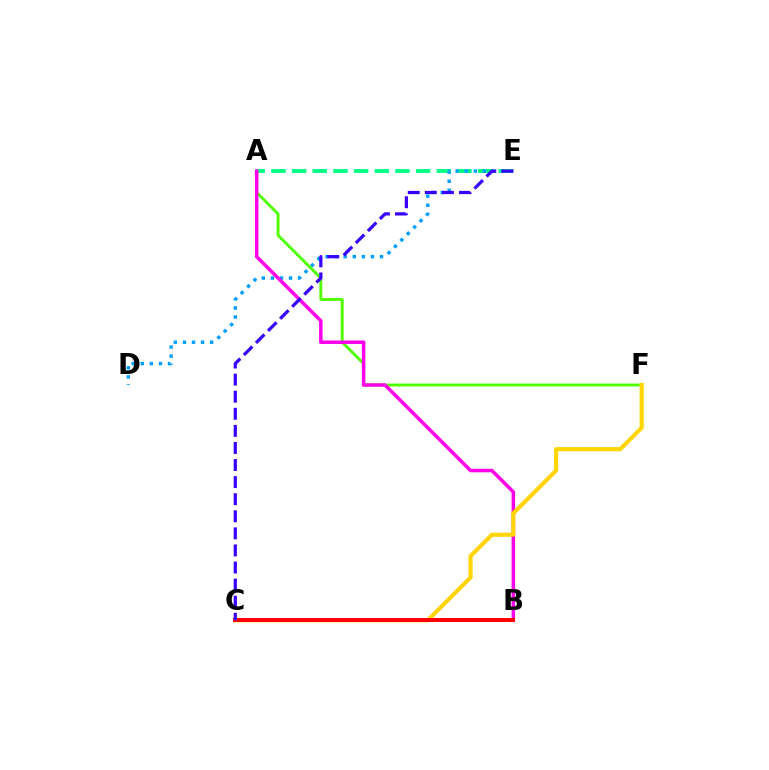{('A', 'E'): [{'color': '#00ff86', 'line_style': 'dashed', 'thickness': 2.81}], ('D', 'E'): [{'color': '#009eff', 'line_style': 'dotted', 'thickness': 2.47}], ('A', 'F'): [{'color': '#4fff00', 'line_style': 'solid', 'thickness': 2.07}], ('A', 'B'): [{'color': '#ff00ed', 'line_style': 'solid', 'thickness': 2.53}], ('C', 'F'): [{'color': '#ffd500', 'line_style': 'solid', 'thickness': 2.98}], ('B', 'C'): [{'color': '#ff0000', 'line_style': 'solid', 'thickness': 2.86}], ('C', 'E'): [{'color': '#3700ff', 'line_style': 'dashed', 'thickness': 2.32}]}